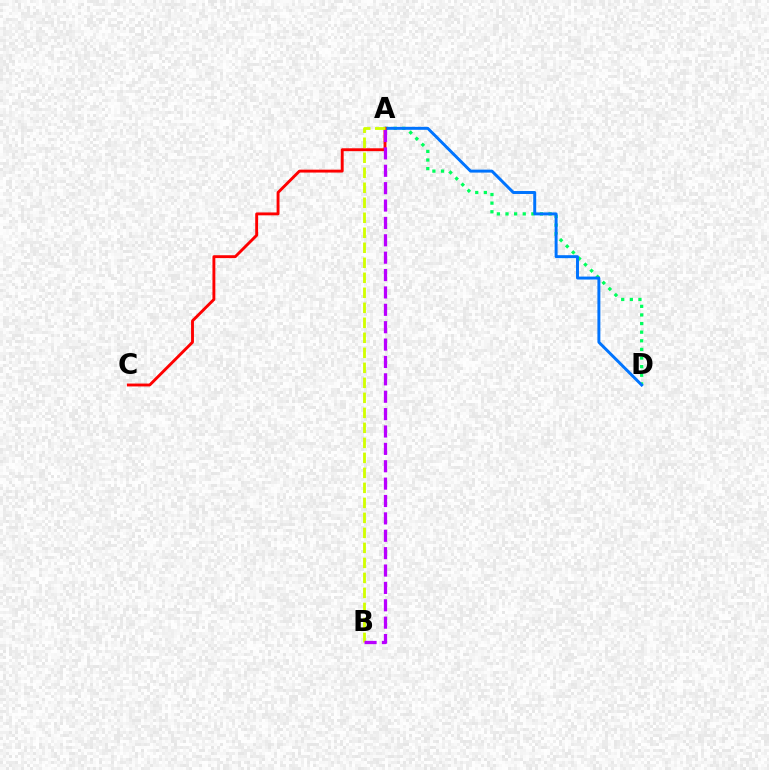{('A', 'D'): [{'color': '#00ff5c', 'line_style': 'dotted', 'thickness': 2.34}, {'color': '#0074ff', 'line_style': 'solid', 'thickness': 2.13}], ('A', 'C'): [{'color': '#ff0000', 'line_style': 'solid', 'thickness': 2.08}], ('A', 'B'): [{'color': '#d1ff00', 'line_style': 'dashed', 'thickness': 2.04}, {'color': '#b900ff', 'line_style': 'dashed', 'thickness': 2.36}]}